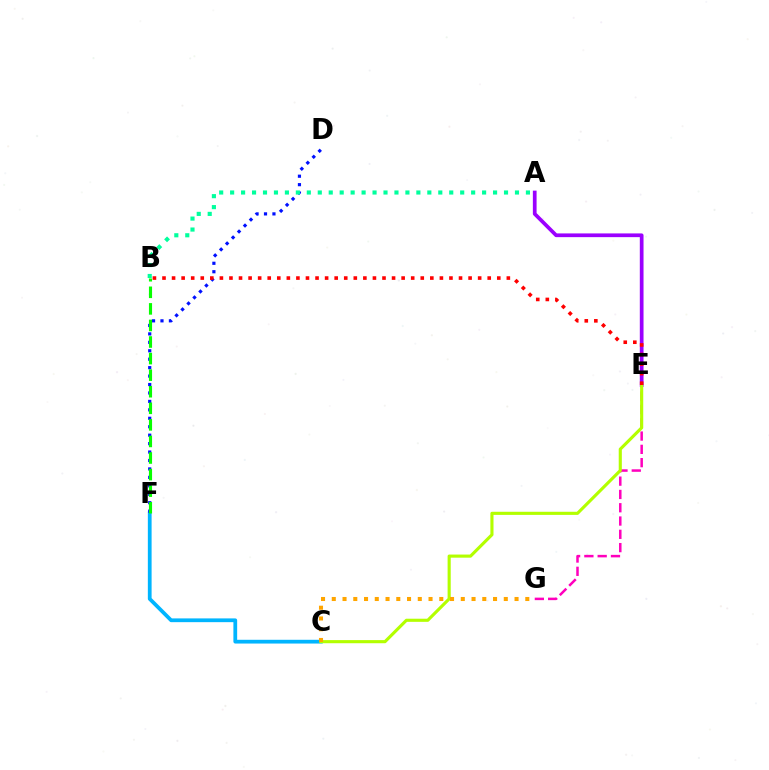{('C', 'F'): [{'color': '#00b5ff', 'line_style': 'solid', 'thickness': 2.71}], ('E', 'G'): [{'color': '#ff00bd', 'line_style': 'dashed', 'thickness': 1.81}], ('D', 'F'): [{'color': '#0010ff', 'line_style': 'dotted', 'thickness': 2.29}], ('A', 'E'): [{'color': '#9b00ff', 'line_style': 'solid', 'thickness': 2.68}], ('A', 'B'): [{'color': '#00ff9d', 'line_style': 'dotted', 'thickness': 2.98}], ('C', 'E'): [{'color': '#b3ff00', 'line_style': 'solid', 'thickness': 2.25}], ('B', 'E'): [{'color': '#ff0000', 'line_style': 'dotted', 'thickness': 2.6}], ('B', 'F'): [{'color': '#08ff00', 'line_style': 'dashed', 'thickness': 2.25}], ('C', 'G'): [{'color': '#ffa500', 'line_style': 'dotted', 'thickness': 2.92}]}